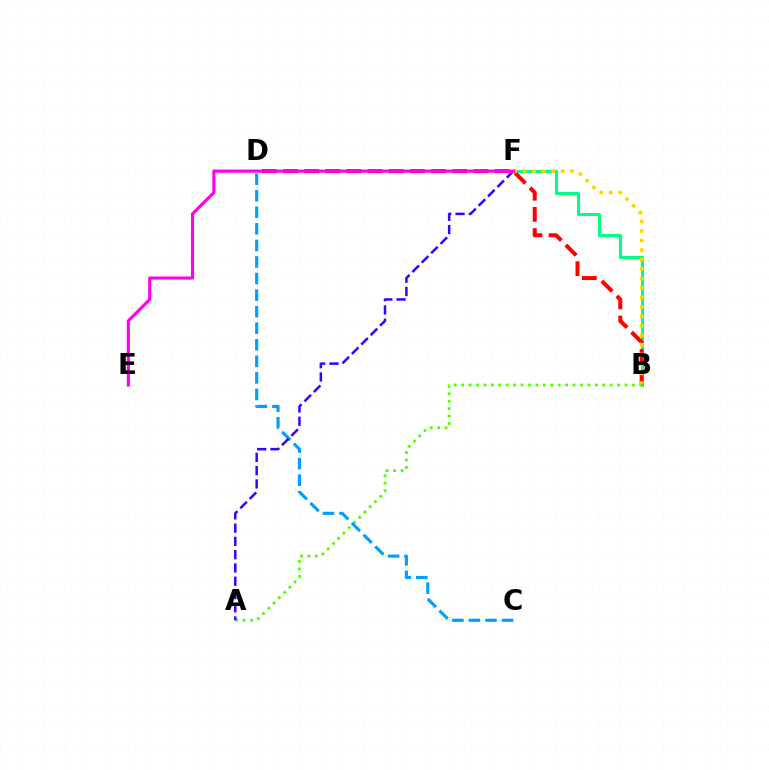{('B', 'F'): [{'color': '#00ff86', 'line_style': 'solid', 'thickness': 2.19}, {'color': '#ffd500', 'line_style': 'dotted', 'thickness': 2.58}], ('B', 'D'): [{'color': '#ff0000', 'line_style': 'dashed', 'thickness': 2.87}], ('A', 'B'): [{'color': '#4fff00', 'line_style': 'dotted', 'thickness': 2.02}], ('C', 'D'): [{'color': '#009eff', 'line_style': 'dashed', 'thickness': 2.25}], ('A', 'F'): [{'color': '#3700ff', 'line_style': 'dashed', 'thickness': 1.8}], ('E', 'F'): [{'color': '#ff00ed', 'line_style': 'solid', 'thickness': 2.24}]}